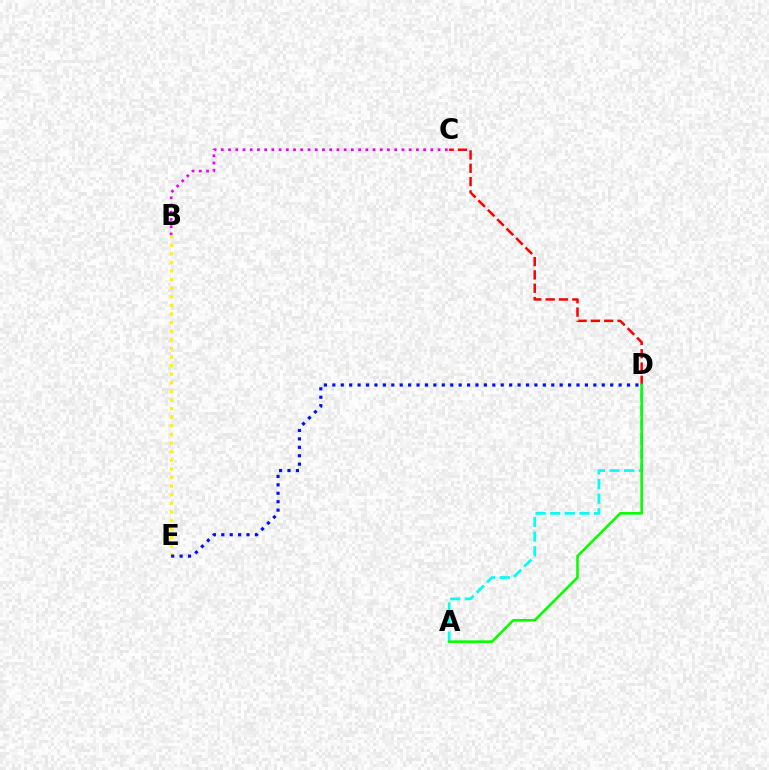{('B', 'C'): [{'color': '#ee00ff', 'line_style': 'dotted', 'thickness': 1.96}], ('A', 'D'): [{'color': '#00fff6', 'line_style': 'dashed', 'thickness': 1.98}, {'color': '#08ff00', 'line_style': 'solid', 'thickness': 1.89}], ('B', 'E'): [{'color': '#fcf500', 'line_style': 'dotted', 'thickness': 2.34}], ('D', 'E'): [{'color': '#0010ff', 'line_style': 'dotted', 'thickness': 2.29}], ('C', 'D'): [{'color': '#ff0000', 'line_style': 'dashed', 'thickness': 1.81}]}